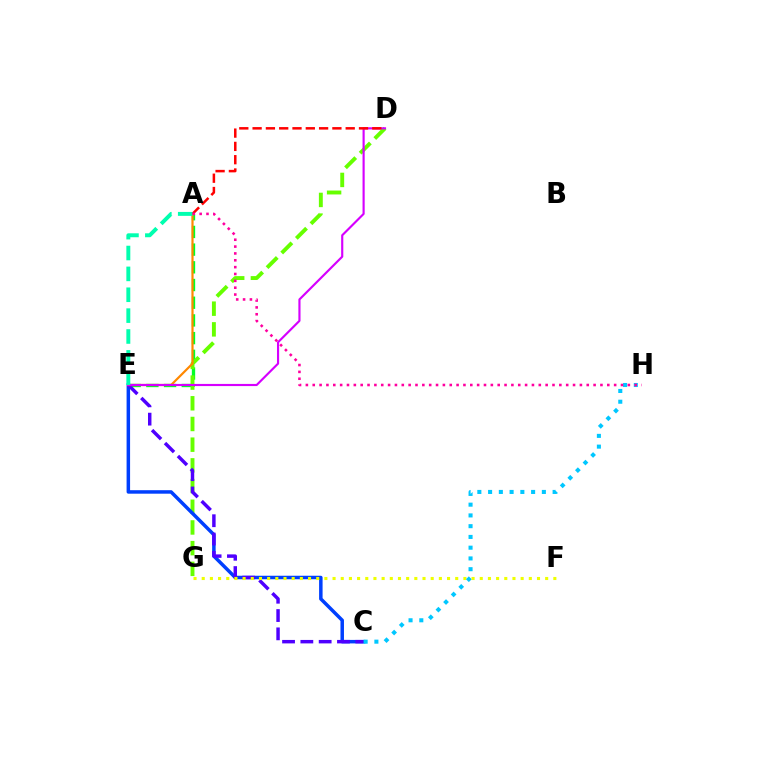{('A', 'E'): [{'color': '#00ff27', 'line_style': 'dashed', 'thickness': 2.4}, {'color': '#ff8800', 'line_style': 'solid', 'thickness': 1.58}, {'color': '#00ffaf', 'line_style': 'dashed', 'thickness': 2.84}], ('D', 'G'): [{'color': '#66ff00', 'line_style': 'dashed', 'thickness': 2.81}], ('C', 'E'): [{'color': '#003fff', 'line_style': 'solid', 'thickness': 2.52}, {'color': '#4f00ff', 'line_style': 'dashed', 'thickness': 2.49}], ('F', 'G'): [{'color': '#eeff00', 'line_style': 'dotted', 'thickness': 2.22}], ('C', 'H'): [{'color': '#00c7ff', 'line_style': 'dotted', 'thickness': 2.92}], ('D', 'E'): [{'color': '#d600ff', 'line_style': 'solid', 'thickness': 1.55}], ('A', 'D'): [{'color': '#ff0000', 'line_style': 'dashed', 'thickness': 1.81}], ('A', 'H'): [{'color': '#ff00a0', 'line_style': 'dotted', 'thickness': 1.86}]}